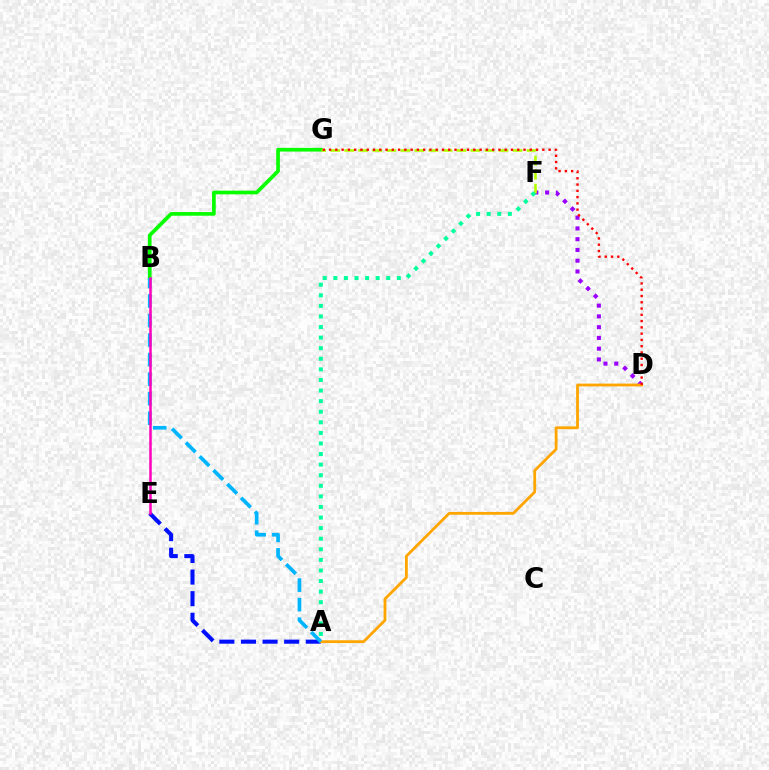{('D', 'F'): [{'color': '#9b00ff', 'line_style': 'dotted', 'thickness': 2.92}], ('B', 'G'): [{'color': '#08ff00', 'line_style': 'solid', 'thickness': 2.66}], ('A', 'E'): [{'color': '#0010ff', 'line_style': 'dashed', 'thickness': 2.94}], ('A', 'D'): [{'color': '#ffa500', 'line_style': 'solid', 'thickness': 2.01}], ('F', 'G'): [{'color': '#b3ff00', 'line_style': 'dashed', 'thickness': 1.9}], ('D', 'G'): [{'color': '#ff0000', 'line_style': 'dotted', 'thickness': 1.7}], ('A', 'F'): [{'color': '#00ff9d', 'line_style': 'dotted', 'thickness': 2.88}], ('A', 'B'): [{'color': '#00b5ff', 'line_style': 'dashed', 'thickness': 2.65}], ('B', 'E'): [{'color': '#ff00bd', 'line_style': 'solid', 'thickness': 1.81}]}